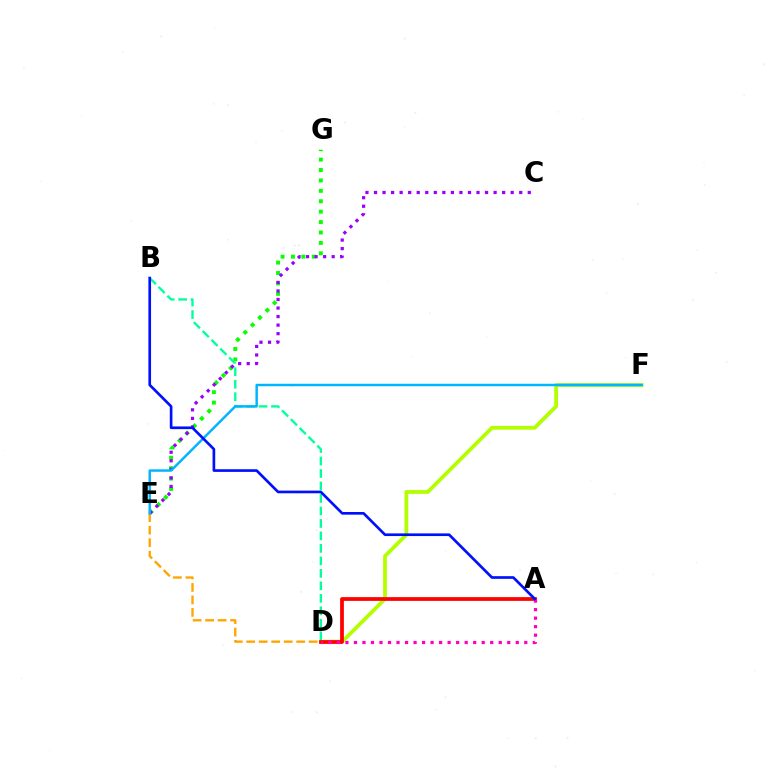{('E', 'G'): [{'color': '#08ff00', 'line_style': 'dotted', 'thickness': 2.83}], ('D', 'F'): [{'color': '#b3ff00', 'line_style': 'solid', 'thickness': 2.72}], ('B', 'D'): [{'color': '#00ff9d', 'line_style': 'dashed', 'thickness': 1.7}], ('D', 'E'): [{'color': '#ffa500', 'line_style': 'dashed', 'thickness': 1.7}], ('A', 'D'): [{'color': '#ff0000', 'line_style': 'solid', 'thickness': 2.7}, {'color': '#ff00bd', 'line_style': 'dotted', 'thickness': 2.31}], ('C', 'E'): [{'color': '#9b00ff', 'line_style': 'dotted', 'thickness': 2.32}], ('E', 'F'): [{'color': '#00b5ff', 'line_style': 'solid', 'thickness': 1.77}], ('A', 'B'): [{'color': '#0010ff', 'line_style': 'solid', 'thickness': 1.92}]}